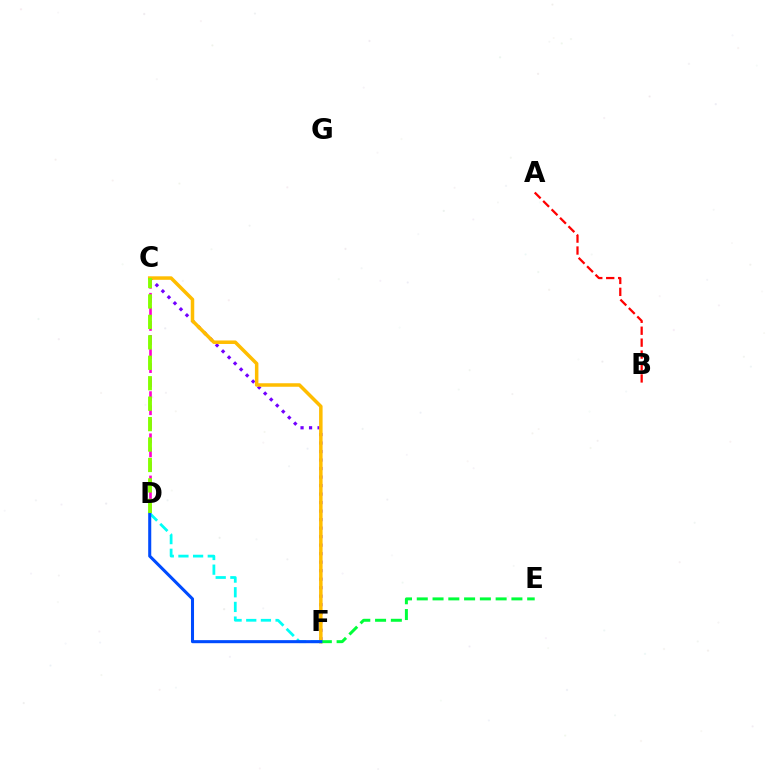{('A', 'B'): [{'color': '#ff0000', 'line_style': 'dashed', 'thickness': 1.62}], ('C', 'F'): [{'color': '#7200ff', 'line_style': 'dotted', 'thickness': 2.31}, {'color': '#ffbd00', 'line_style': 'solid', 'thickness': 2.52}], ('C', 'D'): [{'color': '#ff00cf', 'line_style': 'dashed', 'thickness': 1.91}, {'color': '#84ff00', 'line_style': 'dashed', 'thickness': 2.78}], ('D', 'F'): [{'color': '#00fff6', 'line_style': 'dashed', 'thickness': 1.99}, {'color': '#004bff', 'line_style': 'solid', 'thickness': 2.2}], ('E', 'F'): [{'color': '#00ff39', 'line_style': 'dashed', 'thickness': 2.14}]}